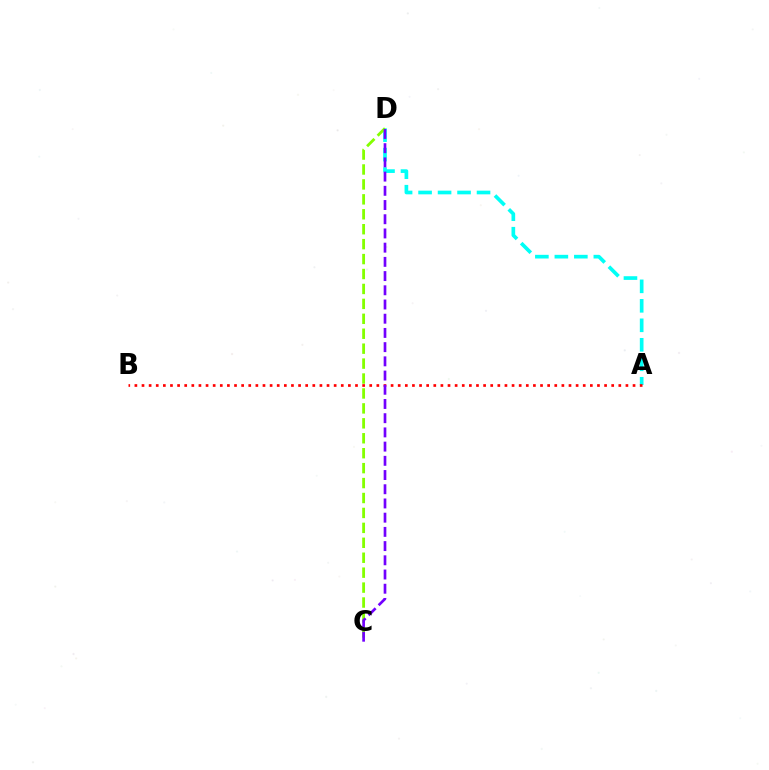{('A', 'D'): [{'color': '#00fff6', 'line_style': 'dashed', 'thickness': 2.65}], ('A', 'B'): [{'color': '#ff0000', 'line_style': 'dotted', 'thickness': 1.93}], ('C', 'D'): [{'color': '#84ff00', 'line_style': 'dashed', 'thickness': 2.03}, {'color': '#7200ff', 'line_style': 'dashed', 'thickness': 1.93}]}